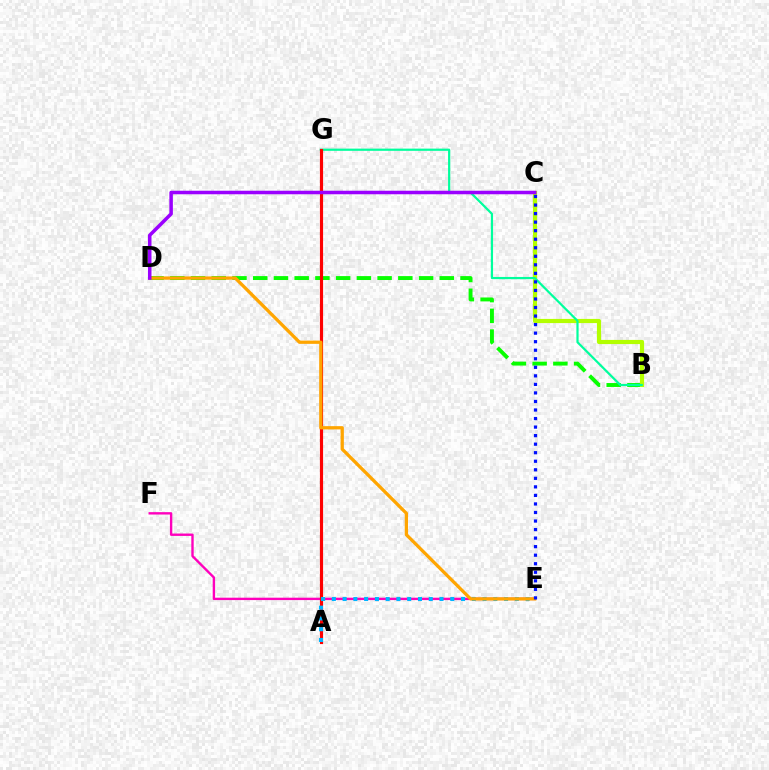{('B', 'D'): [{'color': '#08ff00', 'line_style': 'dashed', 'thickness': 2.82}], ('B', 'C'): [{'color': '#b3ff00', 'line_style': 'solid', 'thickness': 3.0}], ('E', 'F'): [{'color': '#ff00bd', 'line_style': 'solid', 'thickness': 1.71}], ('B', 'G'): [{'color': '#00ff9d', 'line_style': 'solid', 'thickness': 1.59}], ('A', 'G'): [{'color': '#ff0000', 'line_style': 'solid', 'thickness': 2.27}], ('A', 'E'): [{'color': '#00b5ff', 'line_style': 'dotted', 'thickness': 2.92}], ('D', 'E'): [{'color': '#ffa500', 'line_style': 'solid', 'thickness': 2.35}], ('C', 'D'): [{'color': '#9b00ff', 'line_style': 'solid', 'thickness': 2.54}], ('C', 'E'): [{'color': '#0010ff', 'line_style': 'dotted', 'thickness': 2.32}]}